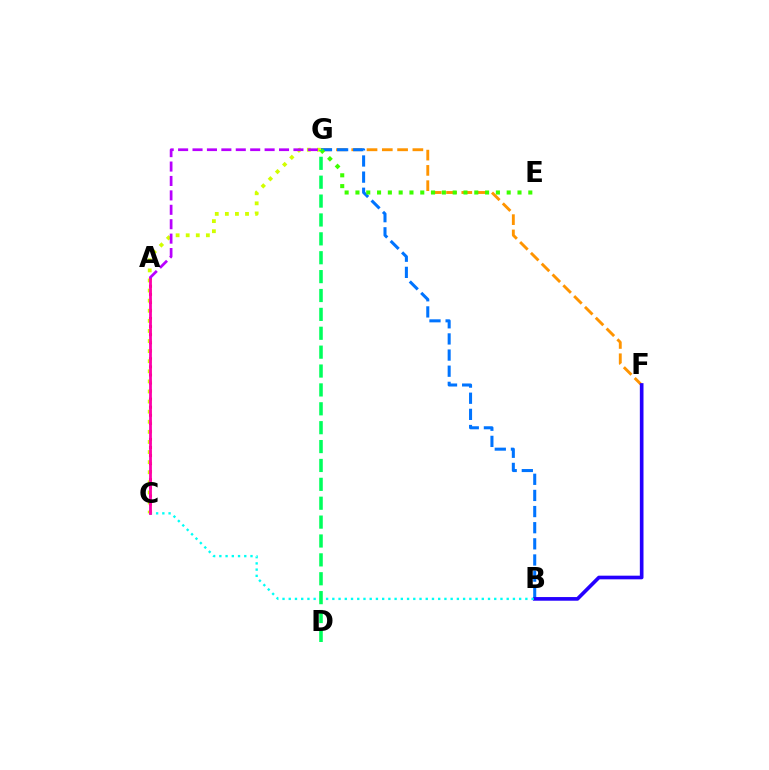{('A', 'C'): [{'color': '#ff0000', 'line_style': 'dotted', 'thickness': 2.19}, {'color': '#ff00ac', 'line_style': 'solid', 'thickness': 2.01}], ('F', 'G'): [{'color': '#ff9400', 'line_style': 'dashed', 'thickness': 2.08}], ('B', 'G'): [{'color': '#0074ff', 'line_style': 'dashed', 'thickness': 2.19}], ('E', 'G'): [{'color': '#3dff00', 'line_style': 'dotted', 'thickness': 2.94}], ('B', 'F'): [{'color': '#2500ff', 'line_style': 'solid', 'thickness': 2.63}], ('B', 'C'): [{'color': '#00fff6', 'line_style': 'dotted', 'thickness': 1.69}], ('C', 'G'): [{'color': '#d1ff00', 'line_style': 'dotted', 'thickness': 2.74}], ('D', 'G'): [{'color': '#00ff5c', 'line_style': 'dashed', 'thickness': 2.57}], ('A', 'G'): [{'color': '#b900ff', 'line_style': 'dashed', 'thickness': 1.96}]}